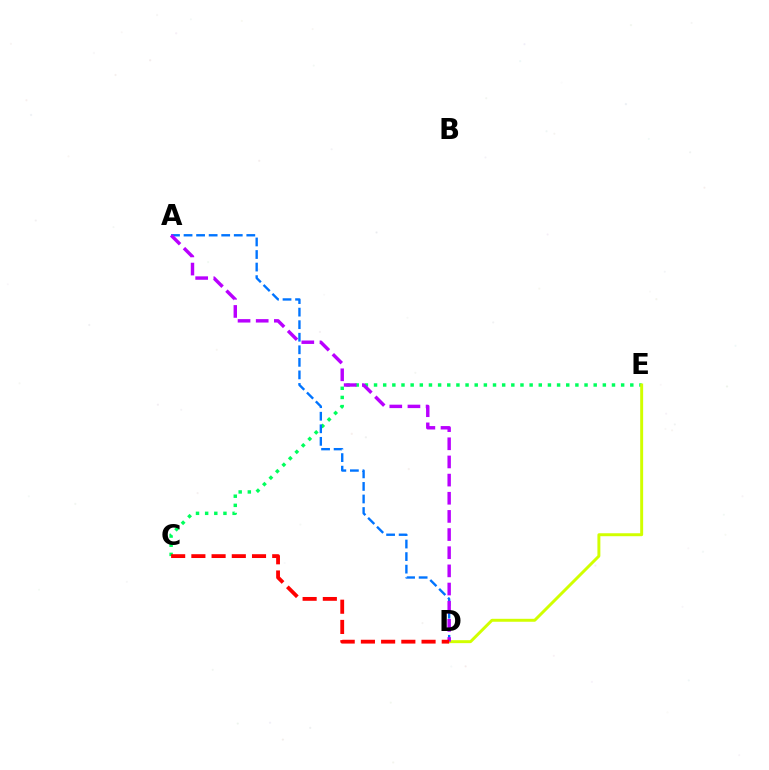{('C', 'E'): [{'color': '#00ff5c', 'line_style': 'dotted', 'thickness': 2.49}], ('A', 'D'): [{'color': '#0074ff', 'line_style': 'dashed', 'thickness': 1.71}, {'color': '#b900ff', 'line_style': 'dashed', 'thickness': 2.47}], ('D', 'E'): [{'color': '#d1ff00', 'line_style': 'solid', 'thickness': 2.12}], ('C', 'D'): [{'color': '#ff0000', 'line_style': 'dashed', 'thickness': 2.75}]}